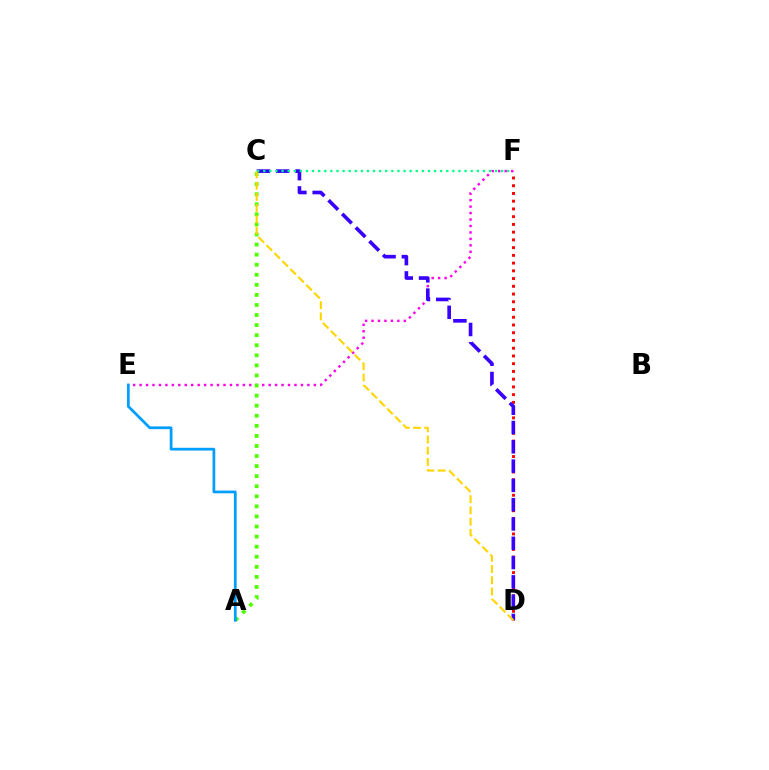{('D', 'F'): [{'color': '#ff0000', 'line_style': 'dotted', 'thickness': 2.1}], ('E', 'F'): [{'color': '#ff00ed', 'line_style': 'dotted', 'thickness': 1.75}], ('C', 'D'): [{'color': '#3700ff', 'line_style': 'dashed', 'thickness': 2.62}, {'color': '#ffd500', 'line_style': 'dashed', 'thickness': 1.53}], ('A', 'C'): [{'color': '#4fff00', 'line_style': 'dotted', 'thickness': 2.74}], ('C', 'F'): [{'color': '#00ff86', 'line_style': 'dotted', 'thickness': 1.66}], ('A', 'E'): [{'color': '#009eff', 'line_style': 'solid', 'thickness': 1.98}]}